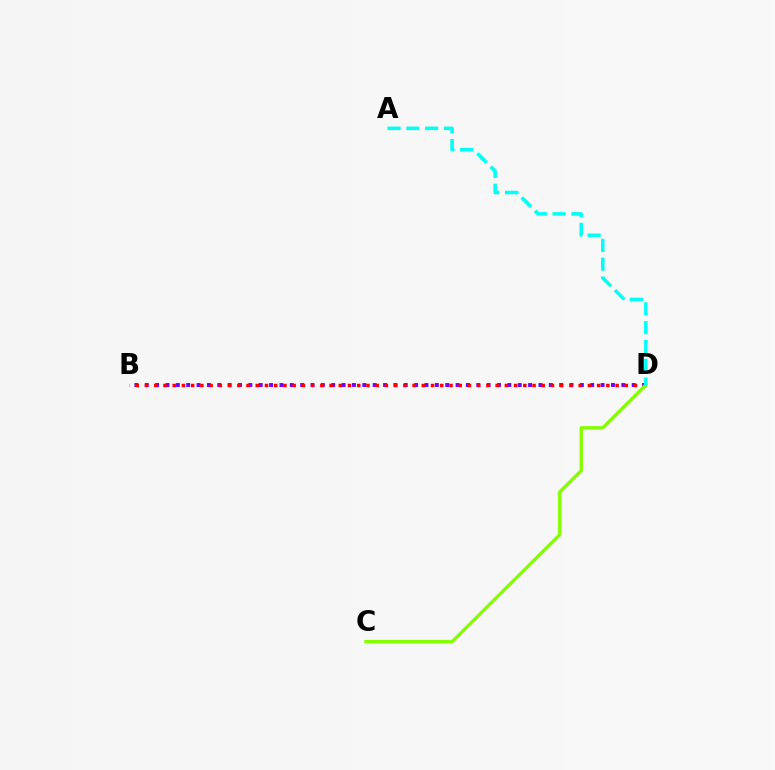{('B', 'D'): [{'color': '#7200ff', 'line_style': 'dotted', 'thickness': 2.81}, {'color': '#ff0000', 'line_style': 'dotted', 'thickness': 2.51}], ('C', 'D'): [{'color': '#84ff00', 'line_style': 'solid', 'thickness': 2.4}], ('A', 'D'): [{'color': '#00fff6', 'line_style': 'dashed', 'thickness': 2.55}]}